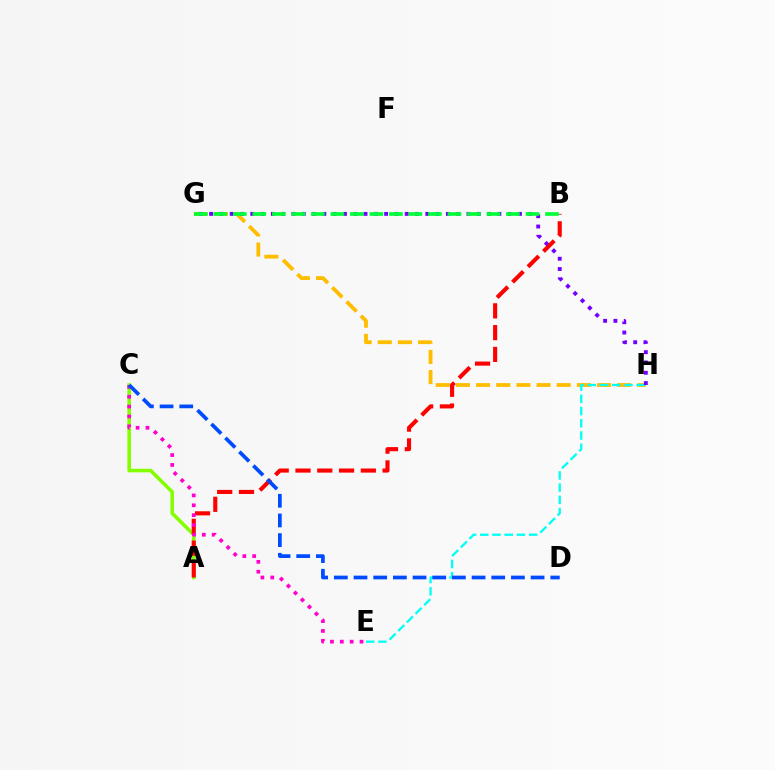{('G', 'H'): [{'color': '#ffbd00', 'line_style': 'dashed', 'thickness': 2.74}, {'color': '#7200ff', 'line_style': 'dotted', 'thickness': 2.8}], ('A', 'C'): [{'color': '#84ff00', 'line_style': 'solid', 'thickness': 2.59}], ('E', 'H'): [{'color': '#00fff6', 'line_style': 'dashed', 'thickness': 1.66}], ('A', 'B'): [{'color': '#ff0000', 'line_style': 'dashed', 'thickness': 2.96}], ('C', 'E'): [{'color': '#ff00cf', 'line_style': 'dotted', 'thickness': 2.68}], ('B', 'G'): [{'color': '#00ff39', 'line_style': 'dashed', 'thickness': 2.65}], ('C', 'D'): [{'color': '#004bff', 'line_style': 'dashed', 'thickness': 2.67}]}